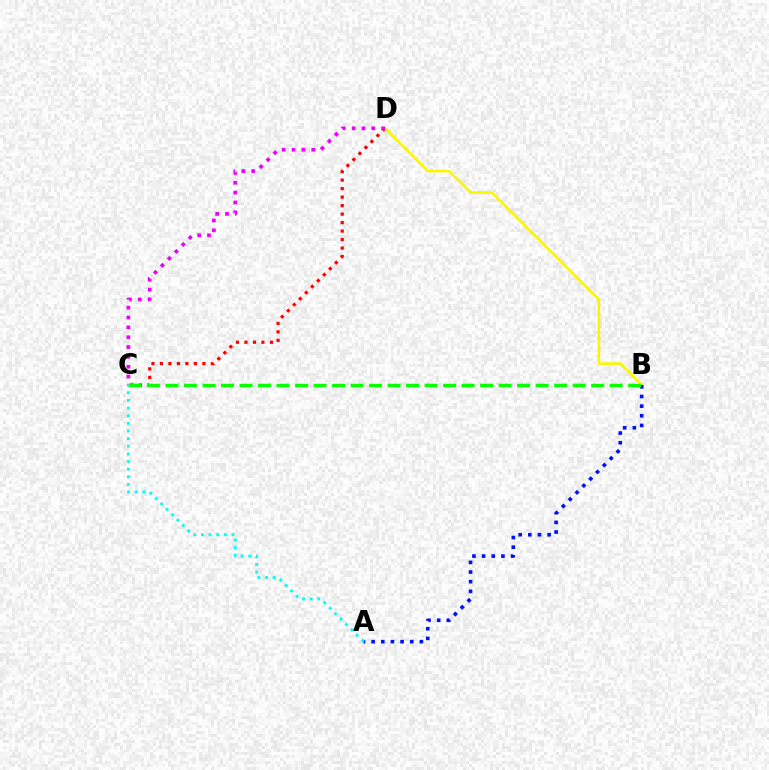{('C', 'D'): [{'color': '#ff0000', 'line_style': 'dotted', 'thickness': 2.31}, {'color': '#ee00ff', 'line_style': 'dotted', 'thickness': 2.68}], ('B', 'D'): [{'color': '#fcf500', 'line_style': 'solid', 'thickness': 1.87}], ('A', 'B'): [{'color': '#0010ff', 'line_style': 'dotted', 'thickness': 2.62}], ('B', 'C'): [{'color': '#08ff00', 'line_style': 'dashed', 'thickness': 2.51}], ('A', 'C'): [{'color': '#00fff6', 'line_style': 'dotted', 'thickness': 2.08}]}